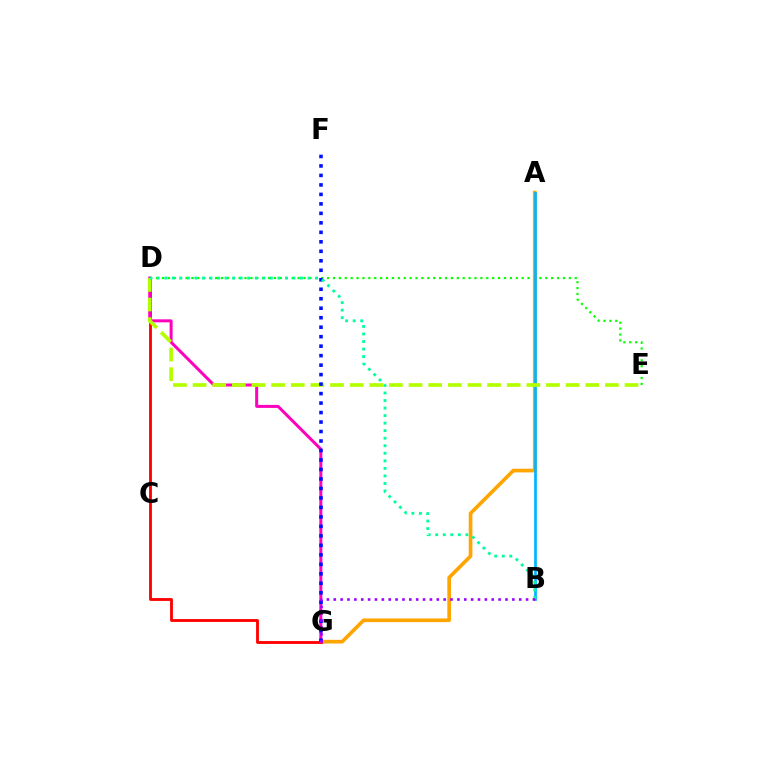{('D', 'E'): [{'color': '#08ff00', 'line_style': 'dotted', 'thickness': 1.6}, {'color': '#b3ff00', 'line_style': 'dashed', 'thickness': 2.67}], ('A', 'G'): [{'color': '#ffa500', 'line_style': 'solid', 'thickness': 2.64}], ('D', 'G'): [{'color': '#ff0000', 'line_style': 'solid', 'thickness': 2.04}, {'color': '#ff00bd', 'line_style': 'solid', 'thickness': 2.16}], ('A', 'B'): [{'color': '#00b5ff', 'line_style': 'solid', 'thickness': 1.95}], ('F', 'G'): [{'color': '#0010ff', 'line_style': 'dotted', 'thickness': 2.58}], ('B', 'D'): [{'color': '#00ff9d', 'line_style': 'dotted', 'thickness': 2.05}], ('B', 'G'): [{'color': '#9b00ff', 'line_style': 'dotted', 'thickness': 1.87}]}